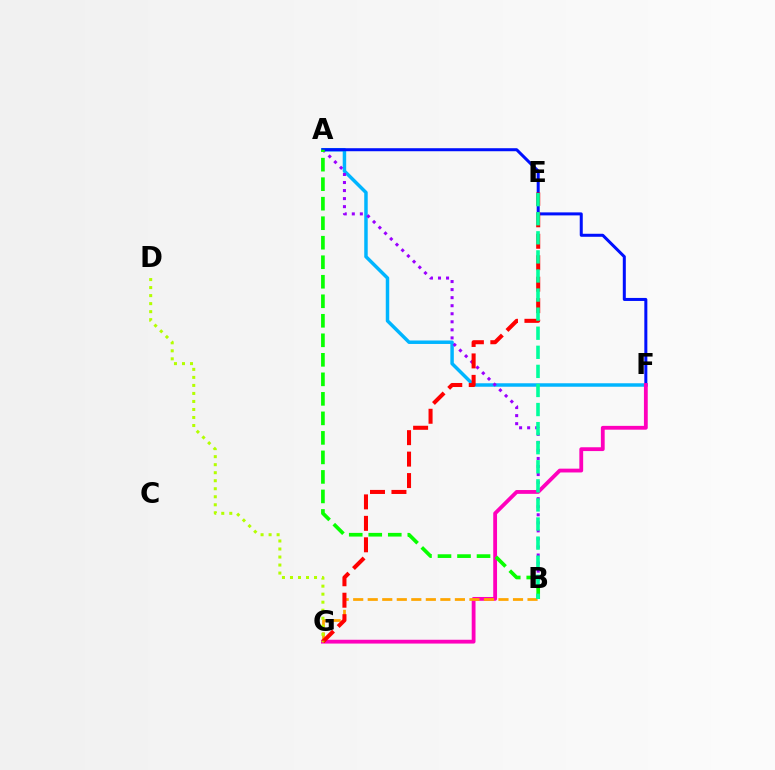{('A', 'F'): [{'color': '#00b5ff', 'line_style': 'solid', 'thickness': 2.5}, {'color': '#0010ff', 'line_style': 'solid', 'thickness': 2.17}], ('A', 'B'): [{'color': '#9b00ff', 'line_style': 'dotted', 'thickness': 2.19}, {'color': '#08ff00', 'line_style': 'dashed', 'thickness': 2.65}], ('F', 'G'): [{'color': '#ff00bd', 'line_style': 'solid', 'thickness': 2.74}], ('B', 'G'): [{'color': '#ffa500', 'line_style': 'dashed', 'thickness': 1.97}], ('E', 'G'): [{'color': '#ff0000', 'line_style': 'dashed', 'thickness': 2.92}], ('B', 'E'): [{'color': '#00ff9d', 'line_style': 'dashed', 'thickness': 2.59}], ('D', 'G'): [{'color': '#b3ff00', 'line_style': 'dotted', 'thickness': 2.18}]}